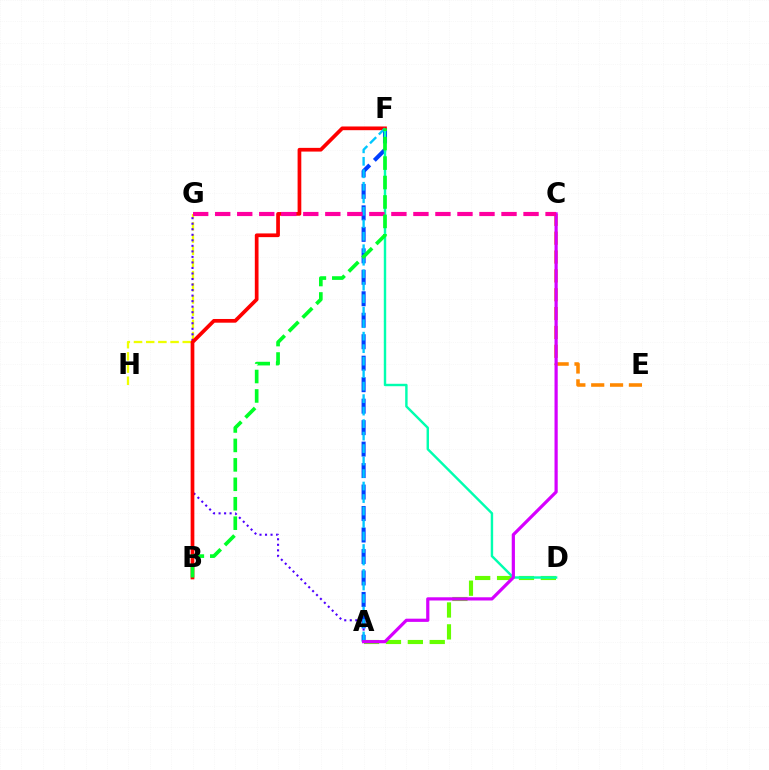{('A', 'F'): [{'color': '#003fff', 'line_style': 'dashed', 'thickness': 2.92}, {'color': '#00c7ff', 'line_style': 'dashed', 'thickness': 1.7}], ('C', 'E'): [{'color': '#ff8800', 'line_style': 'dashed', 'thickness': 2.56}], ('G', 'H'): [{'color': '#eeff00', 'line_style': 'dashed', 'thickness': 1.66}], ('A', 'D'): [{'color': '#66ff00', 'line_style': 'dashed', 'thickness': 2.97}], ('D', 'F'): [{'color': '#00ffaf', 'line_style': 'solid', 'thickness': 1.75}], ('A', 'G'): [{'color': '#4f00ff', 'line_style': 'dotted', 'thickness': 1.5}], ('B', 'F'): [{'color': '#ff0000', 'line_style': 'solid', 'thickness': 2.67}, {'color': '#00ff27', 'line_style': 'dashed', 'thickness': 2.64}], ('A', 'C'): [{'color': '#d600ff', 'line_style': 'solid', 'thickness': 2.31}], ('C', 'G'): [{'color': '#ff00a0', 'line_style': 'dashed', 'thickness': 2.99}]}